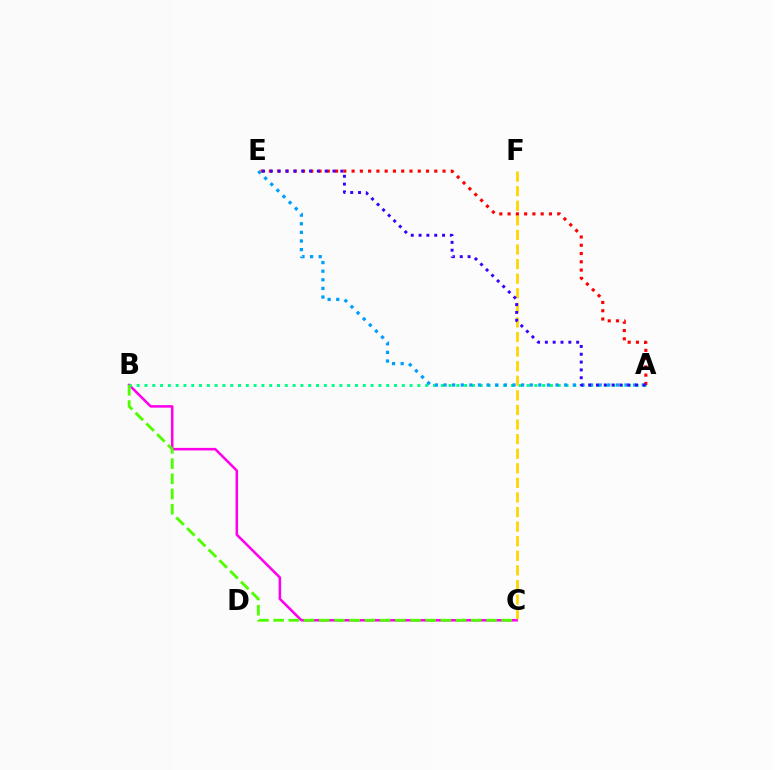{('B', 'C'): [{'color': '#ff00ed', 'line_style': 'solid', 'thickness': 1.84}, {'color': '#4fff00', 'line_style': 'dashed', 'thickness': 2.07}], ('C', 'F'): [{'color': '#ffd500', 'line_style': 'dashed', 'thickness': 1.98}], ('A', 'B'): [{'color': '#00ff86', 'line_style': 'dotted', 'thickness': 2.12}], ('A', 'E'): [{'color': '#ff0000', 'line_style': 'dotted', 'thickness': 2.25}, {'color': '#009eff', 'line_style': 'dotted', 'thickness': 2.34}, {'color': '#3700ff', 'line_style': 'dotted', 'thickness': 2.12}]}